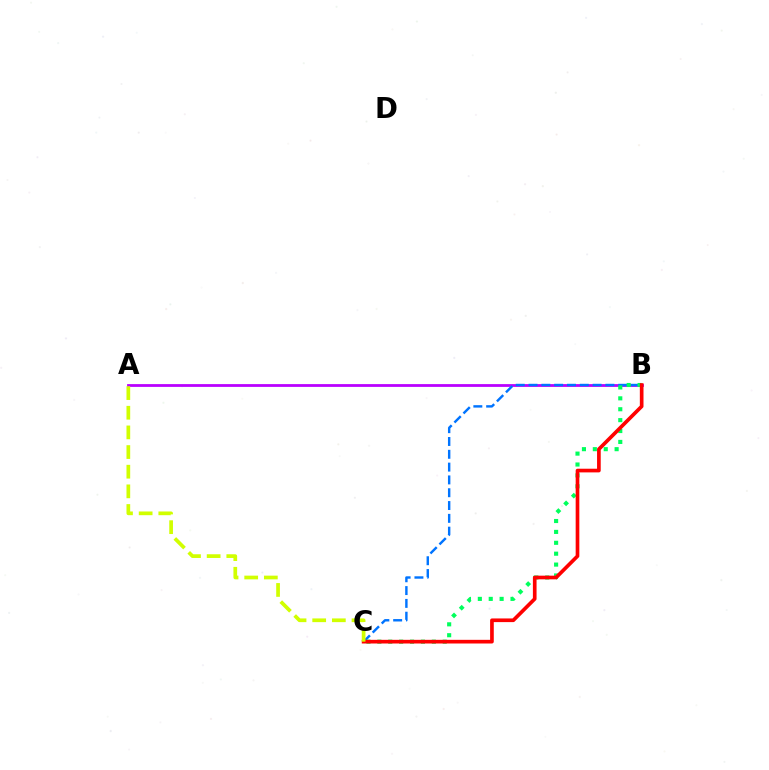{('A', 'B'): [{'color': '#b900ff', 'line_style': 'solid', 'thickness': 2.01}], ('B', 'C'): [{'color': '#0074ff', 'line_style': 'dashed', 'thickness': 1.74}, {'color': '#00ff5c', 'line_style': 'dotted', 'thickness': 2.96}, {'color': '#ff0000', 'line_style': 'solid', 'thickness': 2.64}], ('A', 'C'): [{'color': '#d1ff00', 'line_style': 'dashed', 'thickness': 2.67}]}